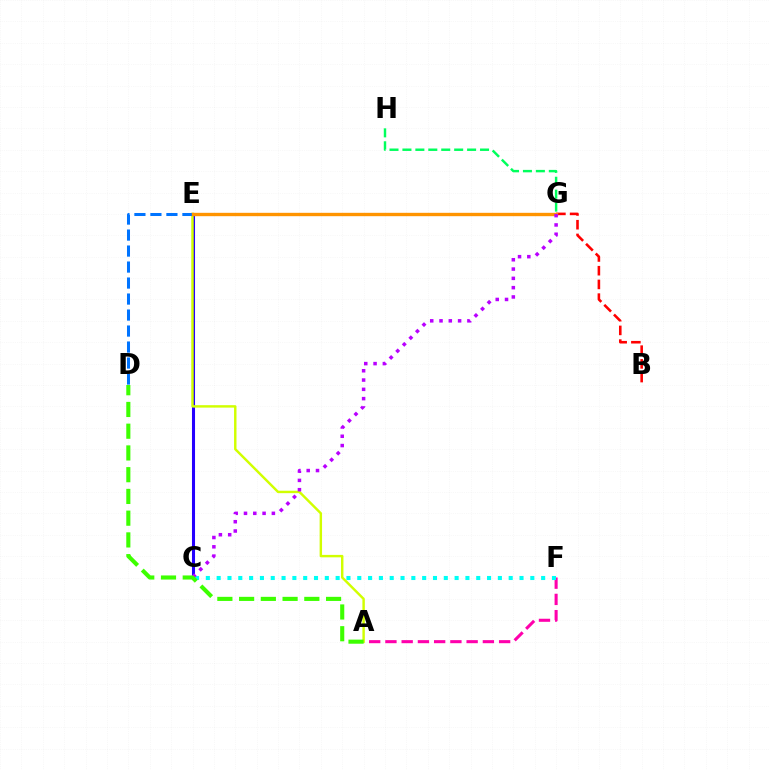{('A', 'F'): [{'color': '#ff00ac', 'line_style': 'dashed', 'thickness': 2.21}], ('C', 'E'): [{'color': '#2500ff', 'line_style': 'solid', 'thickness': 2.2}], ('C', 'F'): [{'color': '#00fff6', 'line_style': 'dotted', 'thickness': 2.94}], ('B', 'G'): [{'color': '#ff0000', 'line_style': 'dashed', 'thickness': 1.86}], ('A', 'E'): [{'color': '#d1ff00', 'line_style': 'solid', 'thickness': 1.75}], ('D', 'E'): [{'color': '#0074ff', 'line_style': 'dashed', 'thickness': 2.17}], ('E', 'G'): [{'color': '#ff9400', 'line_style': 'solid', 'thickness': 2.42}], ('G', 'H'): [{'color': '#00ff5c', 'line_style': 'dashed', 'thickness': 1.76}], ('C', 'G'): [{'color': '#b900ff', 'line_style': 'dotted', 'thickness': 2.53}], ('A', 'D'): [{'color': '#3dff00', 'line_style': 'dashed', 'thickness': 2.95}]}